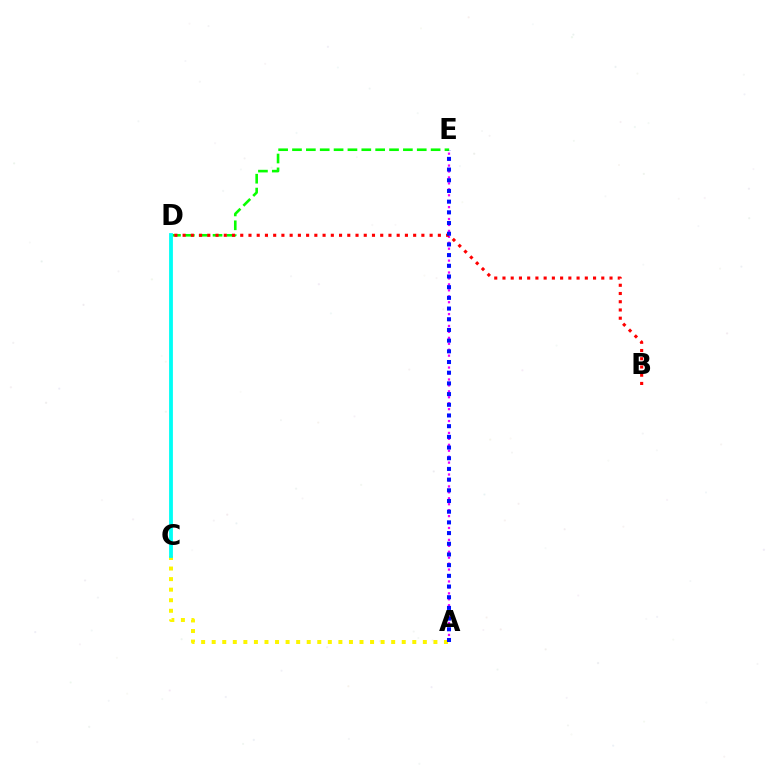{('D', 'E'): [{'color': '#08ff00', 'line_style': 'dashed', 'thickness': 1.88}], ('A', 'C'): [{'color': '#fcf500', 'line_style': 'dotted', 'thickness': 2.87}], ('A', 'E'): [{'color': '#ee00ff', 'line_style': 'dotted', 'thickness': 1.61}, {'color': '#0010ff', 'line_style': 'dotted', 'thickness': 2.9}], ('C', 'D'): [{'color': '#00fff6', 'line_style': 'solid', 'thickness': 2.74}], ('B', 'D'): [{'color': '#ff0000', 'line_style': 'dotted', 'thickness': 2.24}]}